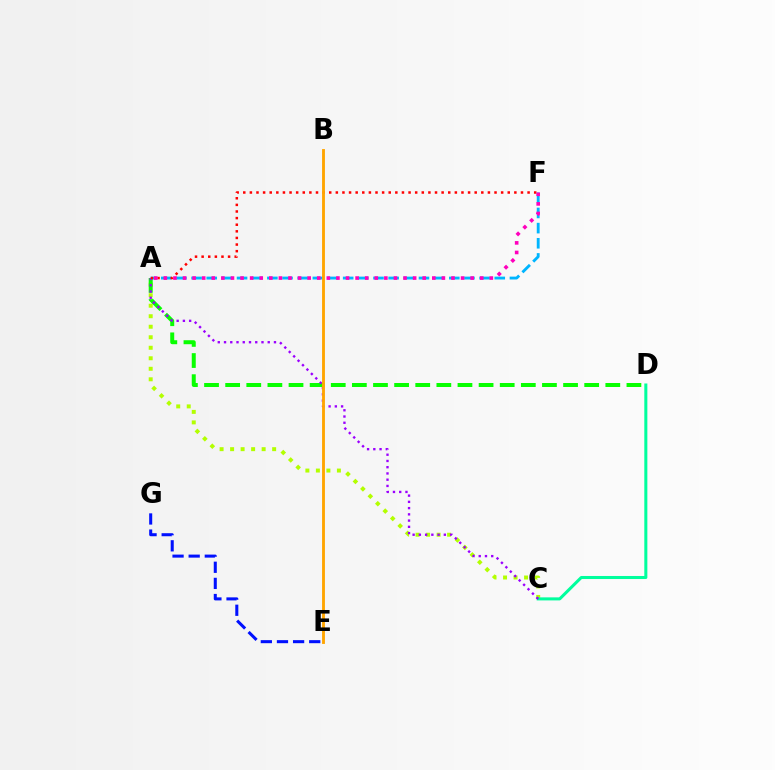{('A', 'C'): [{'color': '#b3ff00', 'line_style': 'dotted', 'thickness': 2.86}, {'color': '#9b00ff', 'line_style': 'dotted', 'thickness': 1.7}], ('C', 'D'): [{'color': '#00ff9d', 'line_style': 'solid', 'thickness': 2.19}], ('A', 'D'): [{'color': '#08ff00', 'line_style': 'dashed', 'thickness': 2.87}], ('A', 'F'): [{'color': '#00b5ff', 'line_style': 'dashed', 'thickness': 2.06}, {'color': '#ff0000', 'line_style': 'dotted', 'thickness': 1.8}, {'color': '#ff00bd', 'line_style': 'dotted', 'thickness': 2.61}], ('E', 'G'): [{'color': '#0010ff', 'line_style': 'dashed', 'thickness': 2.19}], ('B', 'E'): [{'color': '#ffa500', 'line_style': 'solid', 'thickness': 2.06}]}